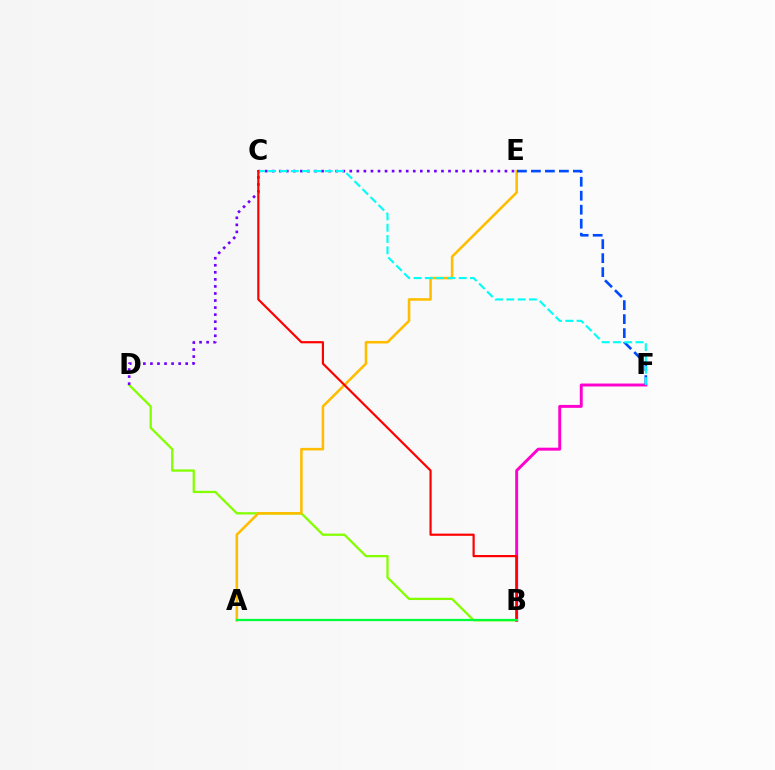{('B', 'D'): [{'color': '#84ff00', 'line_style': 'solid', 'thickness': 1.65}], ('A', 'E'): [{'color': '#ffbd00', 'line_style': 'solid', 'thickness': 1.85}], ('B', 'F'): [{'color': '#ff00cf', 'line_style': 'solid', 'thickness': 2.12}], ('E', 'F'): [{'color': '#004bff', 'line_style': 'dashed', 'thickness': 1.9}], ('D', 'E'): [{'color': '#7200ff', 'line_style': 'dotted', 'thickness': 1.92}], ('C', 'F'): [{'color': '#00fff6', 'line_style': 'dashed', 'thickness': 1.53}], ('B', 'C'): [{'color': '#ff0000', 'line_style': 'solid', 'thickness': 1.58}], ('A', 'B'): [{'color': '#00ff39', 'line_style': 'solid', 'thickness': 1.62}]}